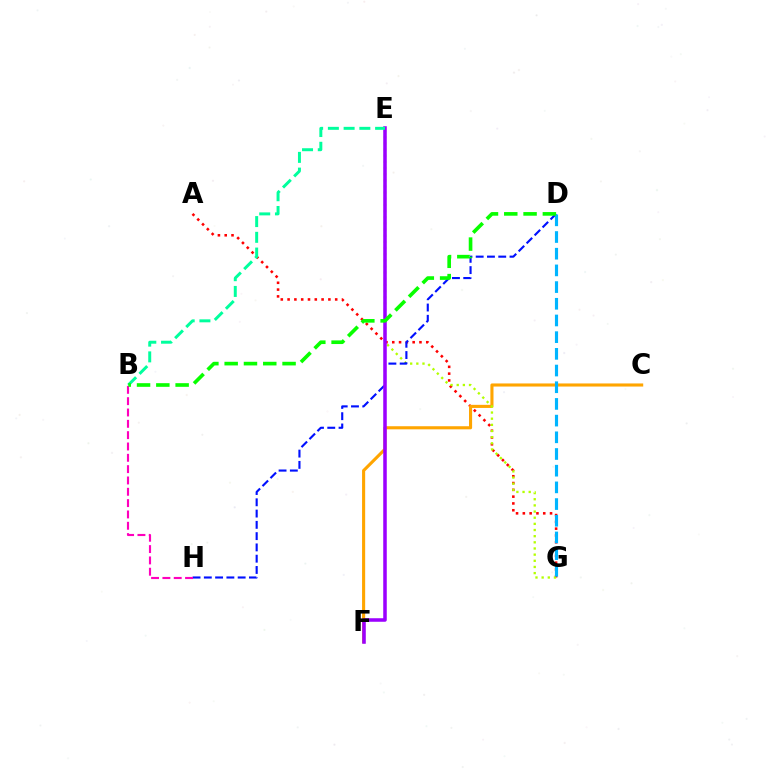{('A', 'G'): [{'color': '#ff0000', 'line_style': 'dotted', 'thickness': 1.85}], ('C', 'F'): [{'color': '#ffa500', 'line_style': 'solid', 'thickness': 2.23}], ('E', 'G'): [{'color': '#b3ff00', 'line_style': 'dotted', 'thickness': 1.67}], ('D', 'H'): [{'color': '#0010ff', 'line_style': 'dashed', 'thickness': 1.53}], ('B', 'H'): [{'color': '#ff00bd', 'line_style': 'dashed', 'thickness': 1.54}], ('E', 'F'): [{'color': '#9b00ff', 'line_style': 'solid', 'thickness': 2.54}], ('D', 'G'): [{'color': '#00b5ff', 'line_style': 'dashed', 'thickness': 2.27}], ('B', 'E'): [{'color': '#00ff9d', 'line_style': 'dashed', 'thickness': 2.14}], ('B', 'D'): [{'color': '#08ff00', 'line_style': 'dashed', 'thickness': 2.62}]}